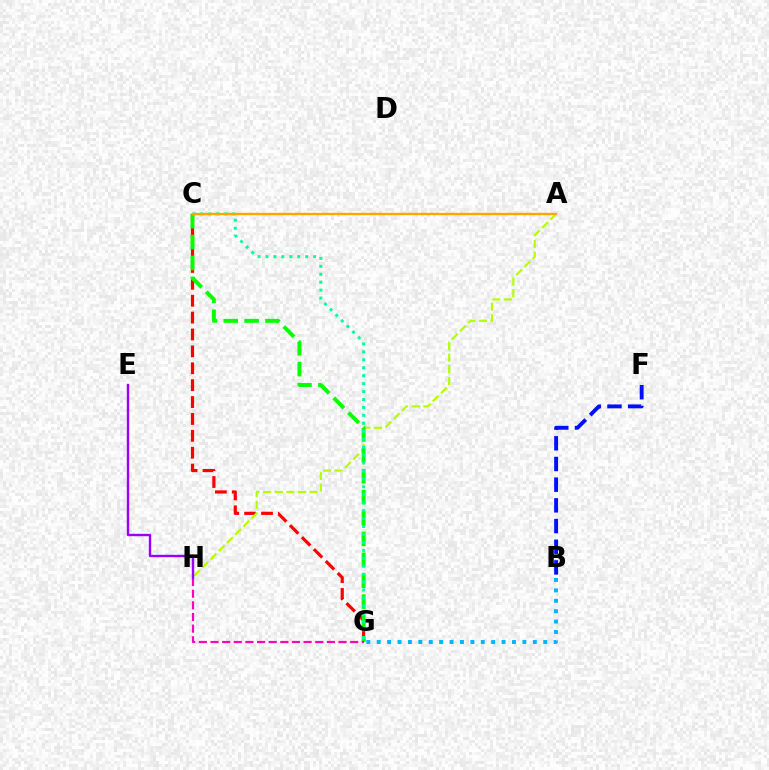{('C', 'G'): [{'color': '#ff0000', 'line_style': 'dashed', 'thickness': 2.29}, {'color': '#08ff00', 'line_style': 'dashed', 'thickness': 2.84}, {'color': '#00ff9d', 'line_style': 'dotted', 'thickness': 2.16}], ('A', 'H'): [{'color': '#b3ff00', 'line_style': 'dashed', 'thickness': 1.58}], ('B', 'G'): [{'color': '#00b5ff', 'line_style': 'dotted', 'thickness': 2.83}], ('G', 'H'): [{'color': '#ff00bd', 'line_style': 'dashed', 'thickness': 1.58}], ('B', 'F'): [{'color': '#0010ff', 'line_style': 'dashed', 'thickness': 2.81}], ('E', 'H'): [{'color': '#9b00ff', 'line_style': 'solid', 'thickness': 1.73}], ('A', 'C'): [{'color': '#ffa500', 'line_style': 'solid', 'thickness': 1.7}]}